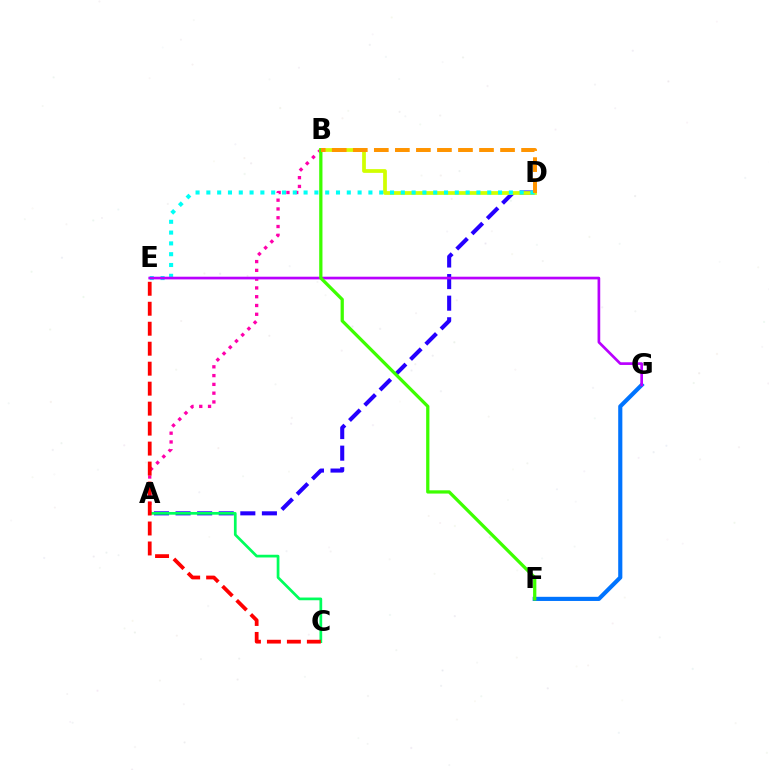{('A', 'B'): [{'color': '#ff00ac', 'line_style': 'dotted', 'thickness': 2.39}], ('A', 'D'): [{'color': '#2500ff', 'line_style': 'dashed', 'thickness': 2.93}], ('B', 'D'): [{'color': '#d1ff00', 'line_style': 'solid', 'thickness': 2.7}, {'color': '#ff9400', 'line_style': 'dashed', 'thickness': 2.86}], ('A', 'C'): [{'color': '#00ff5c', 'line_style': 'solid', 'thickness': 1.96}], ('F', 'G'): [{'color': '#0074ff', 'line_style': 'solid', 'thickness': 2.98}], ('D', 'E'): [{'color': '#00fff6', 'line_style': 'dotted', 'thickness': 2.94}], ('E', 'G'): [{'color': '#b900ff', 'line_style': 'solid', 'thickness': 1.93}], ('B', 'F'): [{'color': '#3dff00', 'line_style': 'solid', 'thickness': 2.35}], ('C', 'E'): [{'color': '#ff0000', 'line_style': 'dashed', 'thickness': 2.71}]}